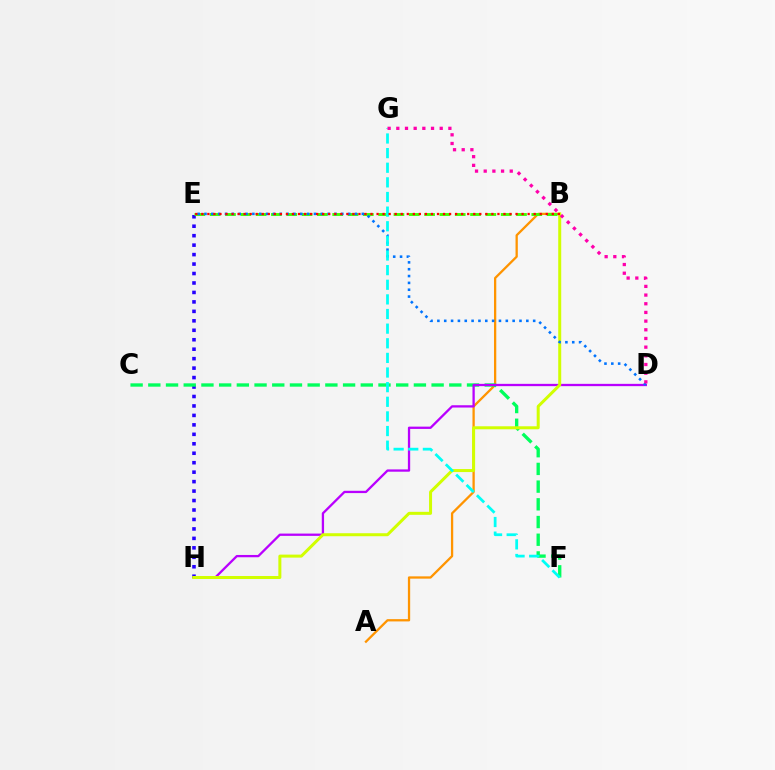{('A', 'B'): [{'color': '#ff9400', 'line_style': 'solid', 'thickness': 1.65}], ('E', 'H'): [{'color': '#2500ff', 'line_style': 'dotted', 'thickness': 2.57}], ('C', 'F'): [{'color': '#00ff5c', 'line_style': 'dashed', 'thickness': 2.41}], ('D', 'H'): [{'color': '#b900ff', 'line_style': 'solid', 'thickness': 1.65}], ('B', 'H'): [{'color': '#d1ff00', 'line_style': 'solid', 'thickness': 2.16}], ('B', 'E'): [{'color': '#3dff00', 'line_style': 'dashed', 'thickness': 2.08}, {'color': '#ff0000', 'line_style': 'dotted', 'thickness': 1.64}], ('D', 'E'): [{'color': '#0074ff', 'line_style': 'dotted', 'thickness': 1.86}], ('F', 'G'): [{'color': '#00fff6', 'line_style': 'dashed', 'thickness': 1.99}], ('D', 'G'): [{'color': '#ff00ac', 'line_style': 'dotted', 'thickness': 2.36}]}